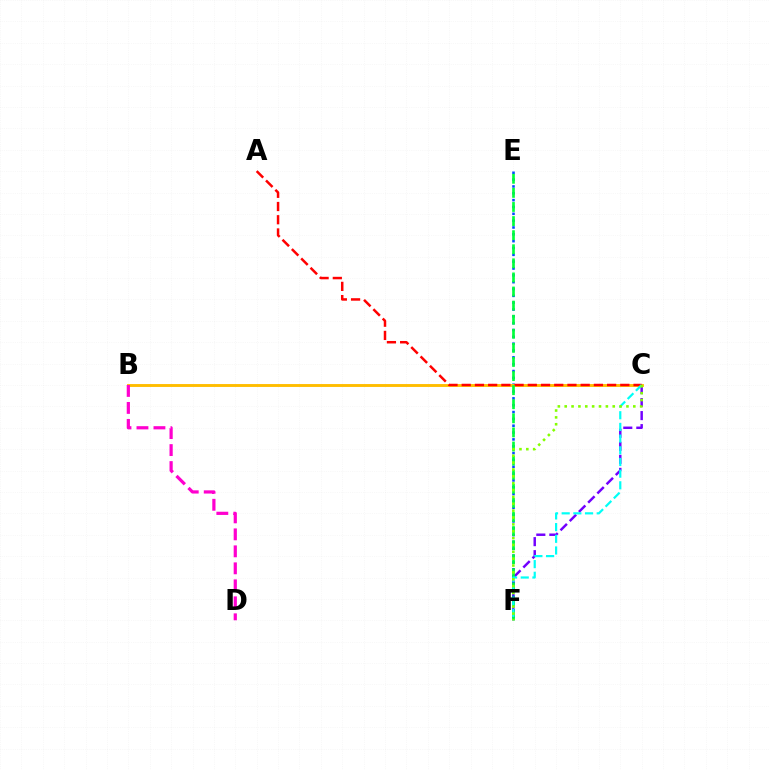{('C', 'F'): [{'color': '#7200ff', 'line_style': 'dashed', 'thickness': 1.77}, {'color': '#00fff6', 'line_style': 'dashed', 'thickness': 1.59}, {'color': '#84ff00', 'line_style': 'dotted', 'thickness': 1.86}], ('E', 'F'): [{'color': '#004bff', 'line_style': 'dotted', 'thickness': 1.86}, {'color': '#00ff39', 'line_style': 'dashed', 'thickness': 1.91}], ('B', 'C'): [{'color': '#ffbd00', 'line_style': 'solid', 'thickness': 2.08}], ('A', 'C'): [{'color': '#ff0000', 'line_style': 'dashed', 'thickness': 1.8}], ('B', 'D'): [{'color': '#ff00cf', 'line_style': 'dashed', 'thickness': 2.31}]}